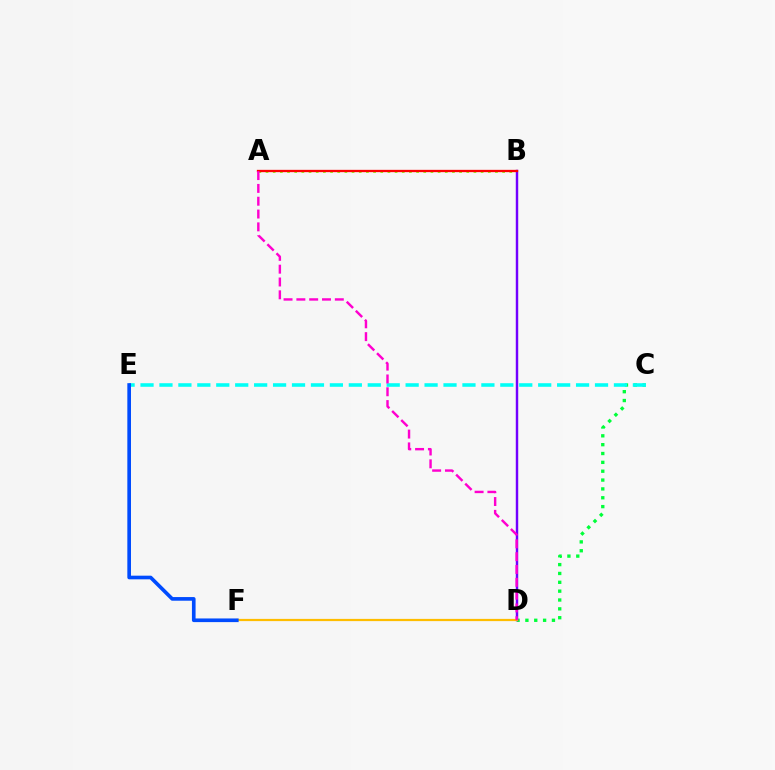{('C', 'D'): [{'color': '#00ff39', 'line_style': 'dotted', 'thickness': 2.4}], ('C', 'E'): [{'color': '#00fff6', 'line_style': 'dashed', 'thickness': 2.57}], ('A', 'B'): [{'color': '#84ff00', 'line_style': 'dotted', 'thickness': 1.95}, {'color': '#ff0000', 'line_style': 'solid', 'thickness': 1.66}], ('B', 'D'): [{'color': '#7200ff', 'line_style': 'solid', 'thickness': 1.76}], ('D', 'F'): [{'color': '#ffbd00', 'line_style': 'solid', 'thickness': 1.61}], ('A', 'D'): [{'color': '#ff00cf', 'line_style': 'dashed', 'thickness': 1.74}], ('E', 'F'): [{'color': '#004bff', 'line_style': 'solid', 'thickness': 2.63}]}